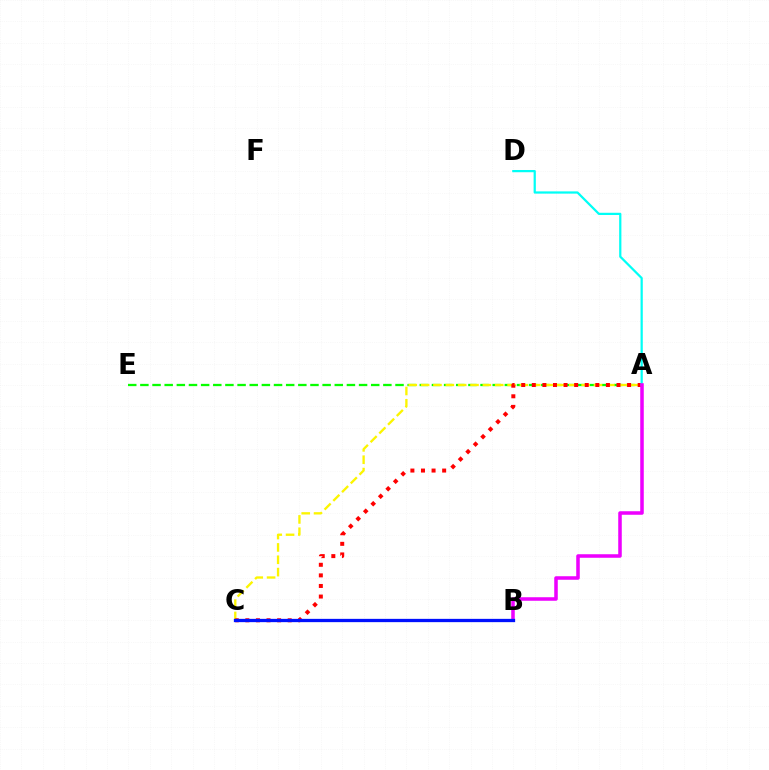{('A', 'E'): [{'color': '#08ff00', 'line_style': 'dashed', 'thickness': 1.65}], ('A', 'C'): [{'color': '#fcf500', 'line_style': 'dashed', 'thickness': 1.68}, {'color': '#ff0000', 'line_style': 'dotted', 'thickness': 2.88}], ('A', 'D'): [{'color': '#00fff6', 'line_style': 'solid', 'thickness': 1.61}], ('A', 'B'): [{'color': '#ee00ff', 'line_style': 'solid', 'thickness': 2.54}], ('B', 'C'): [{'color': '#0010ff', 'line_style': 'solid', 'thickness': 2.37}]}